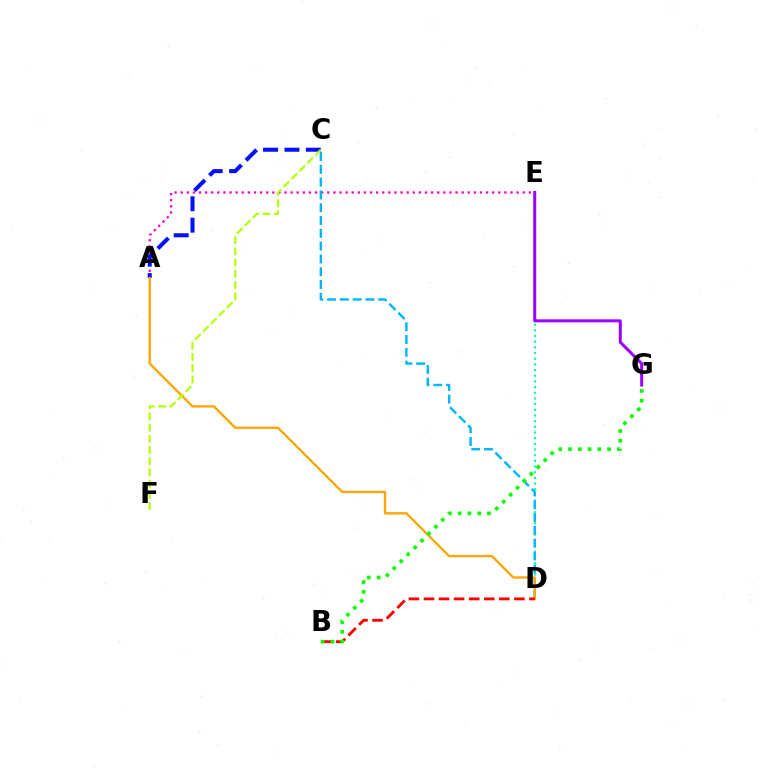{('A', 'E'): [{'color': '#ff00bd', 'line_style': 'dotted', 'thickness': 1.66}], ('A', 'C'): [{'color': '#0010ff', 'line_style': 'dashed', 'thickness': 2.91}], ('D', 'E'): [{'color': '#00ff9d', 'line_style': 'dotted', 'thickness': 1.54}], ('E', 'G'): [{'color': '#9b00ff', 'line_style': 'solid', 'thickness': 2.16}], ('C', 'D'): [{'color': '#00b5ff', 'line_style': 'dashed', 'thickness': 1.74}], ('A', 'D'): [{'color': '#ffa500', 'line_style': 'solid', 'thickness': 1.67}], ('B', 'D'): [{'color': '#ff0000', 'line_style': 'dashed', 'thickness': 2.05}], ('B', 'G'): [{'color': '#08ff00', 'line_style': 'dotted', 'thickness': 2.66}], ('C', 'F'): [{'color': '#b3ff00', 'line_style': 'dashed', 'thickness': 1.52}]}